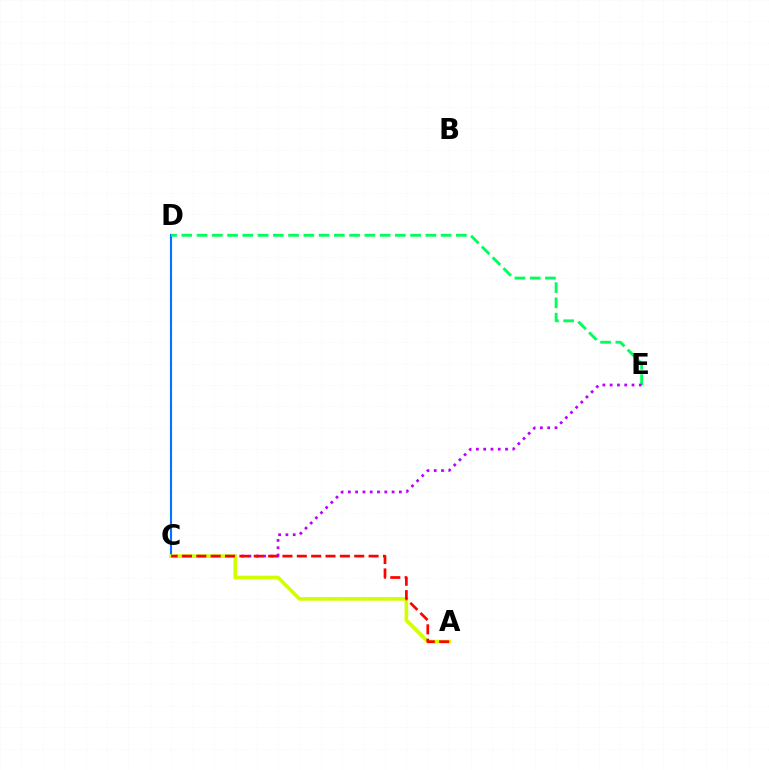{('C', 'D'): [{'color': '#0074ff', 'line_style': 'solid', 'thickness': 1.52}], ('D', 'E'): [{'color': '#00ff5c', 'line_style': 'dashed', 'thickness': 2.07}], ('C', 'E'): [{'color': '#b900ff', 'line_style': 'dotted', 'thickness': 1.98}], ('A', 'C'): [{'color': '#d1ff00', 'line_style': 'solid', 'thickness': 2.62}, {'color': '#ff0000', 'line_style': 'dashed', 'thickness': 1.95}]}